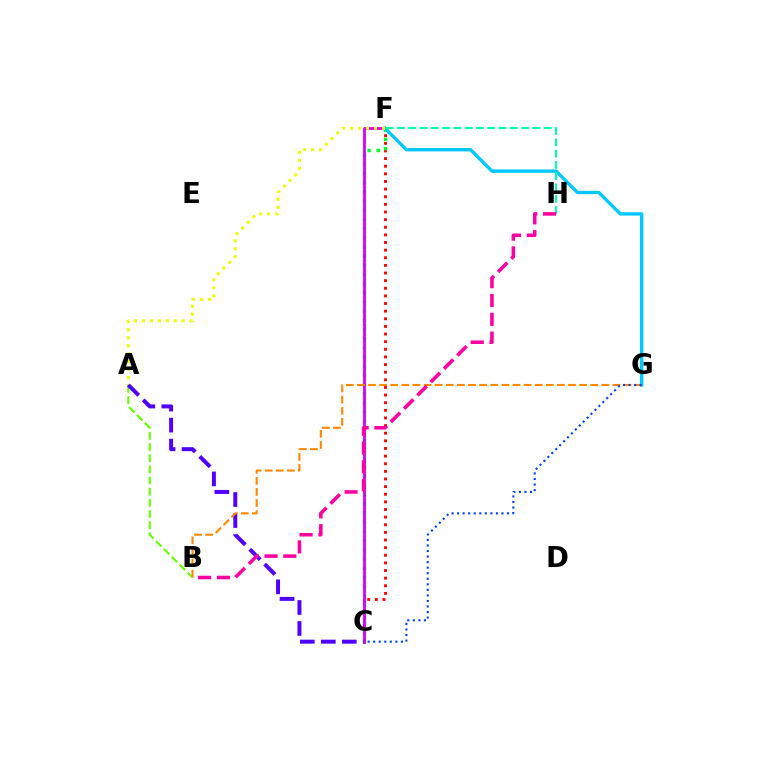{('C', 'F'): [{'color': '#ff0000', 'line_style': 'dotted', 'thickness': 2.07}, {'color': '#00ff27', 'line_style': 'dotted', 'thickness': 2.49}, {'color': '#d600ff', 'line_style': 'solid', 'thickness': 2.02}], ('A', 'B'): [{'color': '#66ff00', 'line_style': 'dashed', 'thickness': 1.52}], ('F', 'G'): [{'color': '#00c7ff', 'line_style': 'solid', 'thickness': 2.41}], ('F', 'H'): [{'color': '#00ffaf', 'line_style': 'dashed', 'thickness': 1.53}], ('A', 'F'): [{'color': '#eeff00', 'line_style': 'dotted', 'thickness': 2.17}], ('A', 'C'): [{'color': '#4f00ff', 'line_style': 'dashed', 'thickness': 2.85}], ('B', 'G'): [{'color': '#ff8800', 'line_style': 'dashed', 'thickness': 1.51}], ('C', 'G'): [{'color': '#003fff', 'line_style': 'dotted', 'thickness': 1.51}], ('B', 'H'): [{'color': '#ff00a0', 'line_style': 'dashed', 'thickness': 2.56}]}